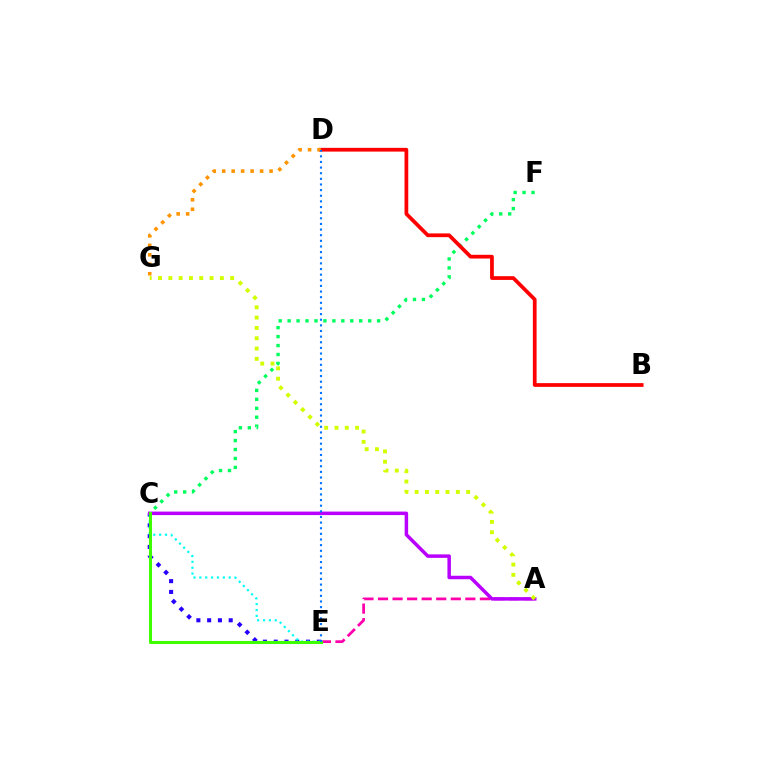{('C', 'E'): [{'color': '#2500ff', 'line_style': 'dotted', 'thickness': 2.93}, {'color': '#00fff6', 'line_style': 'dotted', 'thickness': 1.59}, {'color': '#3dff00', 'line_style': 'solid', 'thickness': 2.18}], ('A', 'E'): [{'color': '#ff00ac', 'line_style': 'dashed', 'thickness': 1.98}], ('C', 'F'): [{'color': '#00ff5c', 'line_style': 'dotted', 'thickness': 2.43}], ('A', 'C'): [{'color': '#b900ff', 'line_style': 'solid', 'thickness': 2.52}], ('A', 'G'): [{'color': '#d1ff00', 'line_style': 'dotted', 'thickness': 2.8}], ('B', 'D'): [{'color': '#ff0000', 'line_style': 'solid', 'thickness': 2.69}], ('D', 'G'): [{'color': '#ff9400', 'line_style': 'dotted', 'thickness': 2.57}], ('D', 'E'): [{'color': '#0074ff', 'line_style': 'dotted', 'thickness': 1.53}]}